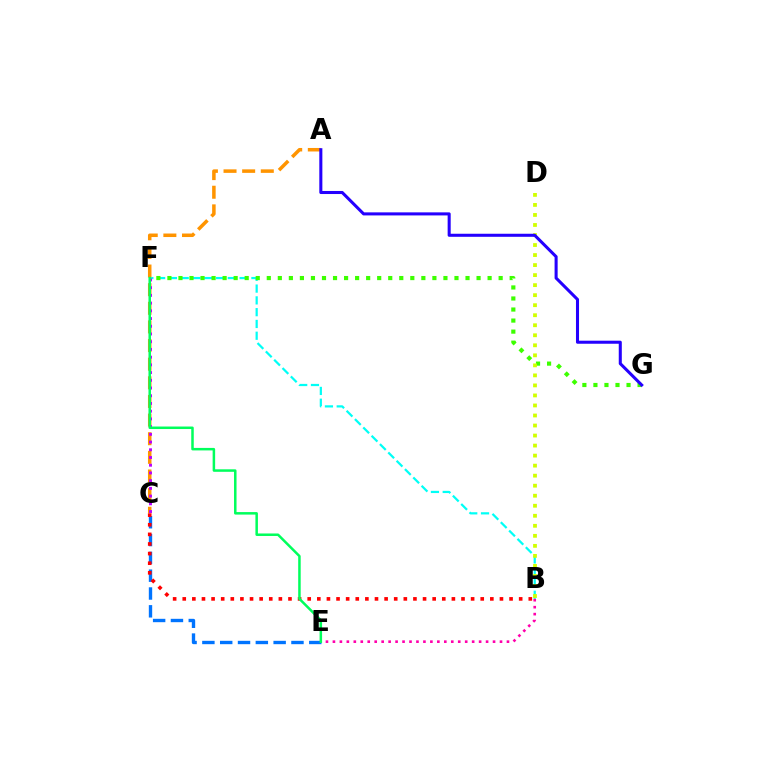{('B', 'F'): [{'color': '#00fff6', 'line_style': 'dashed', 'thickness': 1.6}], ('A', 'C'): [{'color': '#ff9400', 'line_style': 'dashed', 'thickness': 2.53}], ('F', 'G'): [{'color': '#3dff00', 'line_style': 'dotted', 'thickness': 3.0}], ('C', 'E'): [{'color': '#0074ff', 'line_style': 'dashed', 'thickness': 2.42}], ('B', 'E'): [{'color': '#ff00ac', 'line_style': 'dotted', 'thickness': 1.89}], ('B', 'D'): [{'color': '#d1ff00', 'line_style': 'dotted', 'thickness': 2.72}], ('B', 'C'): [{'color': '#ff0000', 'line_style': 'dotted', 'thickness': 2.61}], ('C', 'F'): [{'color': '#b900ff', 'line_style': 'dotted', 'thickness': 2.1}], ('E', 'F'): [{'color': '#00ff5c', 'line_style': 'solid', 'thickness': 1.8}], ('A', 'G'): [{'color': '#2500ff', 'line_style': 'solid', 'thickness': 2.2}]}